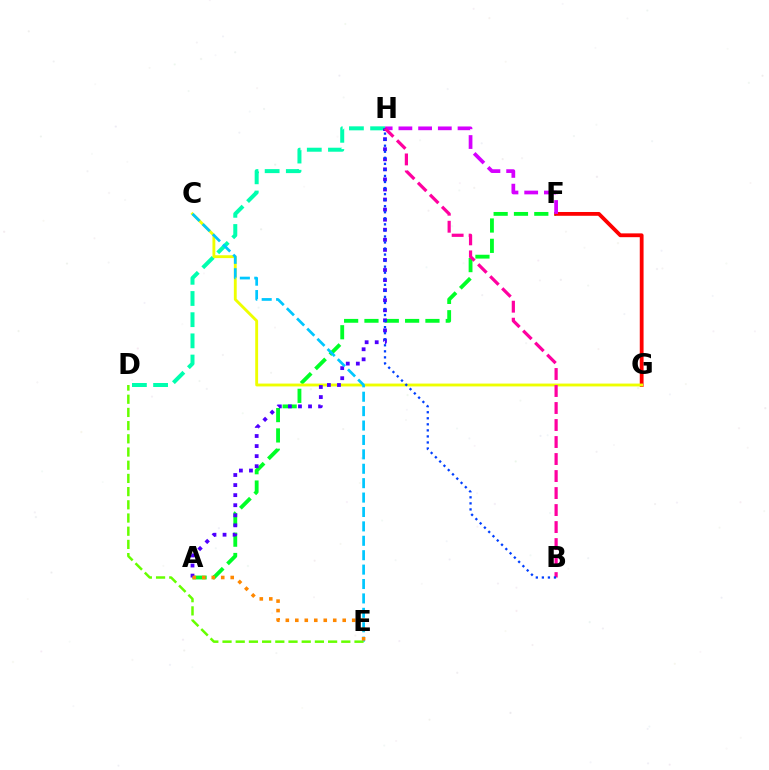{('A', 'F'): [{'color': '#00ff27', 'line_style': 'dashed', 'thickness': 2.76}], ('F', 'G'): [{'color': '#ff0000', 'line_style': 'solid', 'thickness': 2.74}], ('D', 'H'): [{'color': '#00ffaf', 'line_style': 'dashed', 'thickness': 2.88}], ('C', 'G'): [{'color': '#eeff00', 'line_style': 'solid', 'thickness': 2.06}], ('A', 'H'): [{'color': '#4f00ff', 'line_style': 'dotted', 'thickness': 2.73}], ('F', 'H'): [{'color': '#d600ff', 'line_style': 'dashed', 'thickness': 2.68}], ('B', 'H'): [{'color': '#ff00a0', 'line_style': 'dashed', 'thickness': 2.31}, {'color': '#003fff', 'line_style': 'dotted', 'thickness': 1.64}], ('C', 'E'): [{'color': '#00c7ff', 'line_style': 'dashed', 'thickness': 1.96}], ('D', 'E'): [{'color': '#66ff00', 'line_style': 'dashed', 'thickness': 1.79}], ('A', 'E'): [{'color': '#ff8800', 'line_style': 'dotted', 'thickness': 2.58}]}